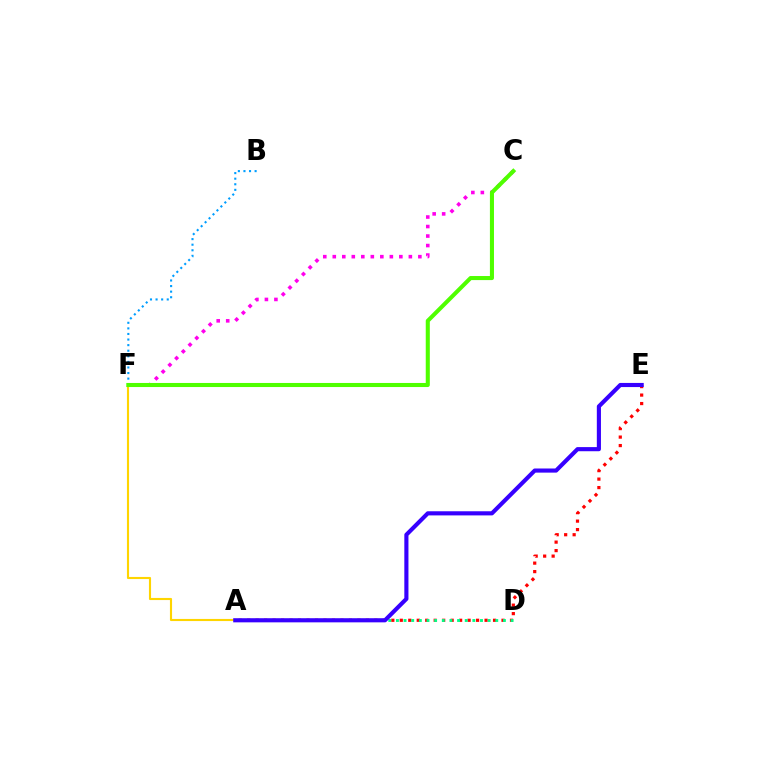{('A', 'E'): [{'color': '#ff0000', 'line_style': 'dotted', 'thickness': 2.3}, {'color': '#3700ff', 'line_style': 'solid', 'thickness': 2.97}], ('A', 'F'): [{'color': '#ffd500', 'line_style': 'solid', 'thickness': 1.53}], ('C', 'F'): [{'color': '#ff00ed', 'line_style': 'dotted', 'thickness': 2.58}, {'color': '#4fff00', 'line_style': 'solid', 'thickness': 2.93}], ('B', 'F'): [{'color': '#009eff', 'line_style': 'dotted', 'thickness': 1.52}], ('A', 'D'): [{'color': '#00ff86', 'line_style': 'dotted', 'thickness': 2.08}]}